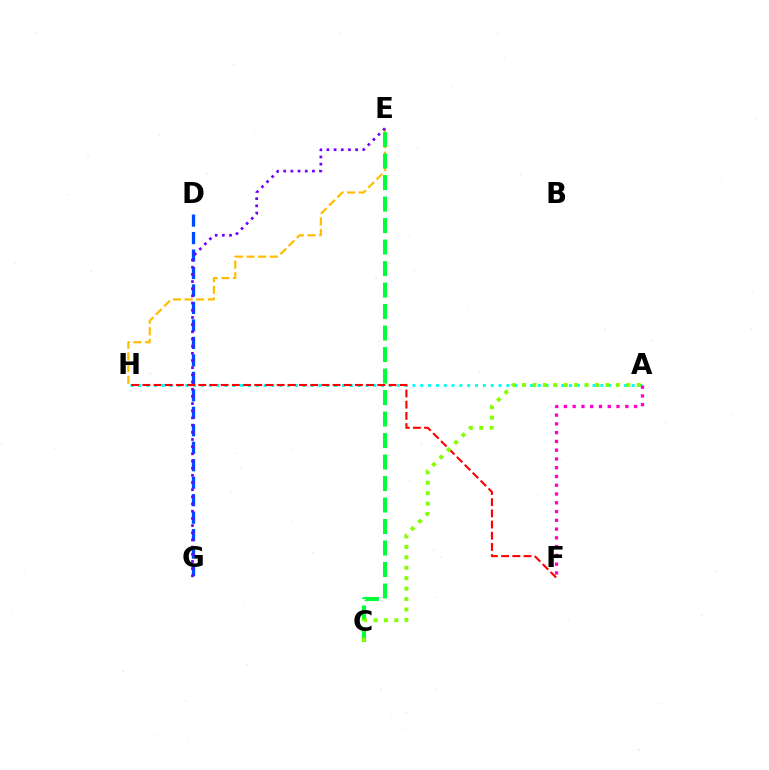{('D', 'G'): [{'color': '#004bff', 'line_style': 'dashed', 'thickness': 2.37}], ('A', 'H'): [{'color': '#00fff6', 'line_style': 'dotted', 'thickness': 2.13}], ('E', 'H'): [{'color': '#ffbd00', 'line_style': 'dashed', 'thickness': 1.58}], ('F', 'H'): [{'color': '#ff0000', 'line_style': 'dashed', 'thickness': 1.52}], ('C', 'E'): [{'color': '#00ff39', 'line_style': 'dashed', 'thickness': 2.92}], ('A', 'F'): [{'color': '#ff00cf', 'line_style': 'dotted', 'thickness': 2.38}], ('E', 'G'): [{'color': '#7200ff', 'line_style': 'dotted', 'thickness': 1.95}], ('A', 'C'): [{'color': '#84ff00', 'line_style': 'dotted', 'thickness': 2.83}]}